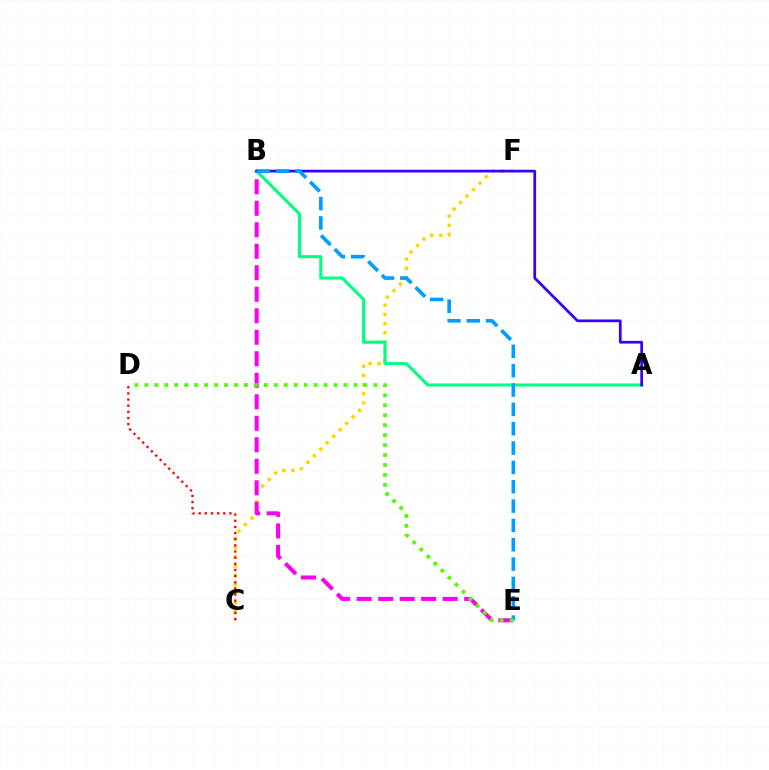{('C', 'F'): [{'color': '#ffd500', 'line_style': 'dotted', 'thickness': 2.49}], ('C', 'D'): [{'color': '#ff0000', 'line_style': 'dotted', 'thickness': 1.67}], ('A', 'B'): [{'color': '#00ff86', 'line_style': 'solid', 'thickness': 2.23}, {'color': '#3700ff', 'line_style': 'solid', 'thickness': 1.97}], ('B', 'E'): [{'color': '#ff00ed', 'line_style': 'dashed', 'thickness': 2.92}, {'color': '#009eff', 'line_style': 'dashed', 'thickness': 2.63}], ('D', 'E'): [{'color': '#4fff00', 'line_style': 'dotted', 'thickness': 2.71}]}